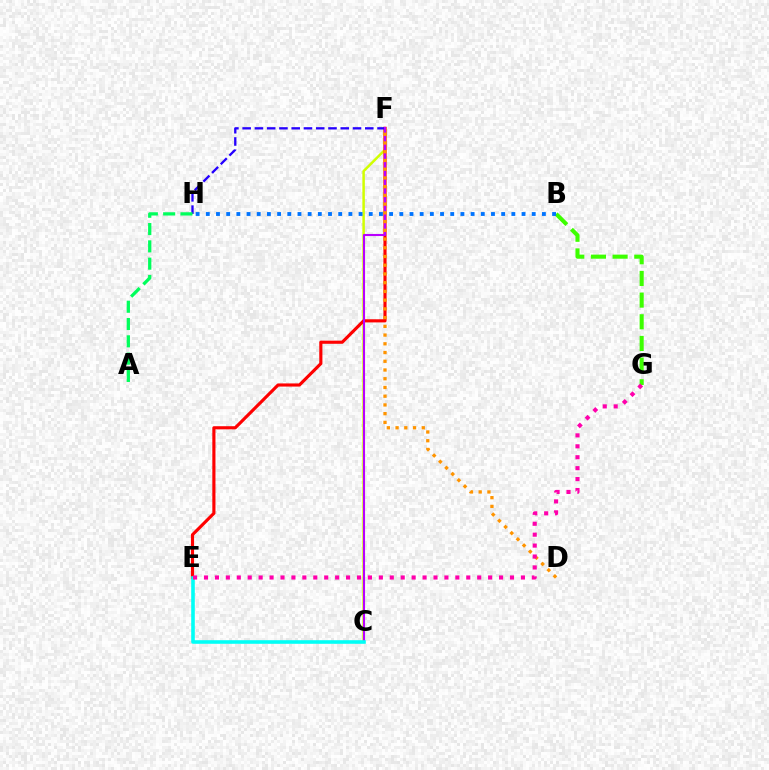{('B', 'G'): [{'color': '#3dff00', 'line_style': 'dashed', 'thickness': 2.94}], ('C', 'F'): [{'color': '#d1ff00', 'line_style': 'solid', 'thickness': 1.8}, {'color': '#b900ff', 'line_style': 'solid', 'thickness': 1.51}], ('E', 'F'): [{'color': '#ff0000', 'line_style': 'solid', 'thickness': 2.26}], ('F', 'H'): [{'color': '#2500ff', 'line_style': 'dashed', 'thickness': 1.67}], ('A', 'H'): [{'color': '#00ff5c', 'line_style': 'dashed', 'thickness': 2.35}], ('D', 'F'): [{'color': '#ff9400', 'line_style': 'dotted', 'thickness': 2.37}], ('C', 'E'): [{'color': '#00fff6', 'line_style': 'solid', 'thickness': 2.59}], ('E', 'G'): [{'color': '#ff00ac', 'line_style': 'dotted', 'thickness': 2.97}], ('B', 'H'): [{'color': '#0074ff', 'line_style': 'dotted', 'thickness': 2.77}]}